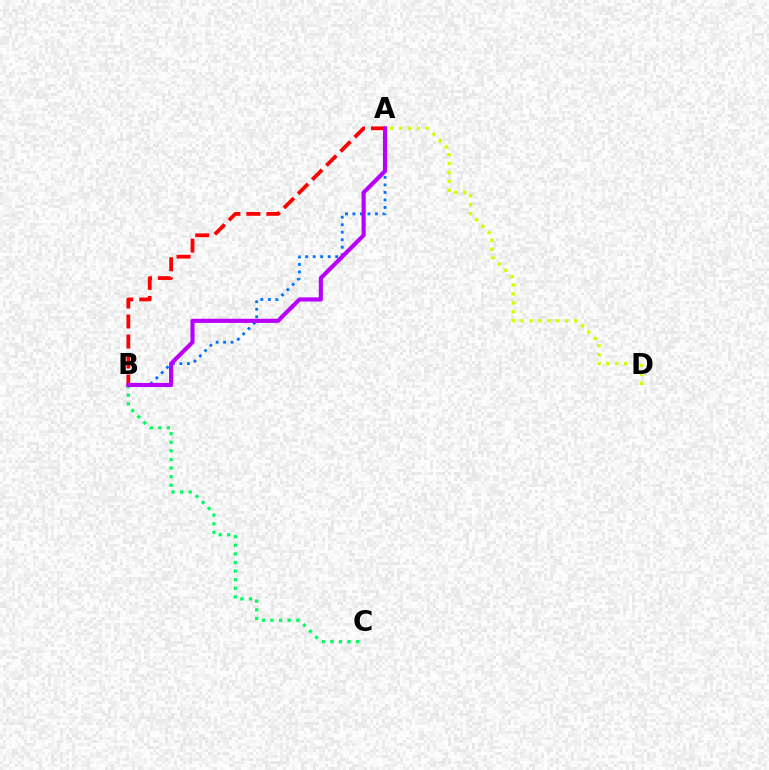{('B', 'C'): [{'color': '#00ff5c', 'line_style': 'dotted', 'thickness': 2.33}], ('A', 'D'): [{'color': '#d1ff00', 'line_style': 'dotted', 'thickness': 2.42}], ('A', 'B'): [{'color': '#0074ff', 'line_style': 'dotted', 'thickness': 2.04}, {'color': '#ff0000', 'line_style': 'dashed', 'thickness': 2.72}, {'color': '#b900ff', 'line_style': 'solid', 'thickness': 2.97}]}